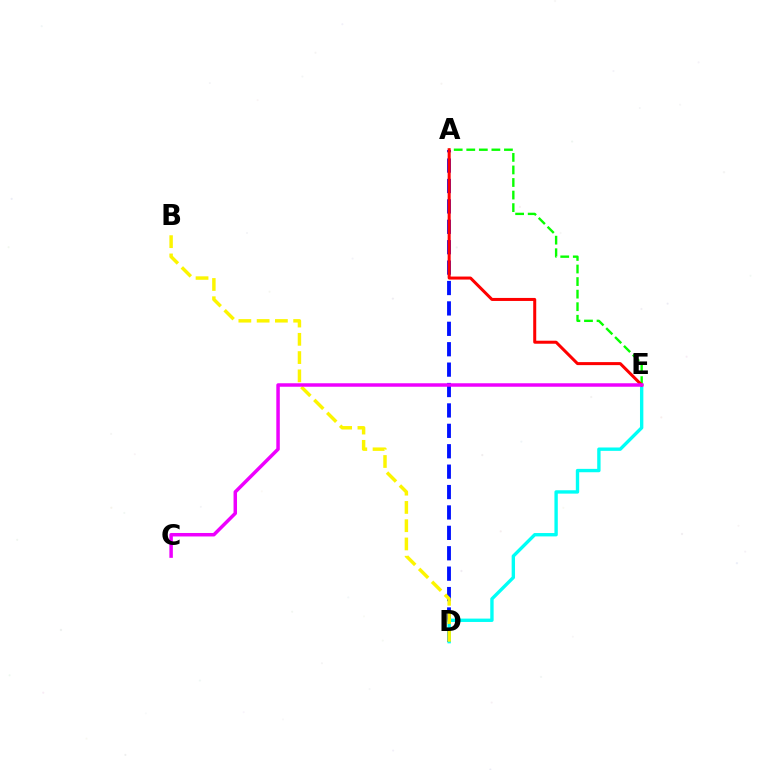{('A', 'D'): [{'color': '#0010ff', 'line_style': 'dashed', 'thickness': 2.77}], ('A', 'E'): [{'color': '#08ff00', 'line_style': 'dashed', 'thickness': 1.71}, {'color': '#ff0000', 'line_style': 'solid', 'thickness': 2.17}], ('D', 'E'): [{'color': '#00fff6', 'line_style': 'solid', 'thickness': 2.42}], ('B', 'D'): [{'color': '#fcf500', 'line_style': 'dashed', 'thickness': 2.48}], ('C', 'E'): [{'color': '#ee00ff', 'line_style': 'solid', 'thickness': 2.51}]}